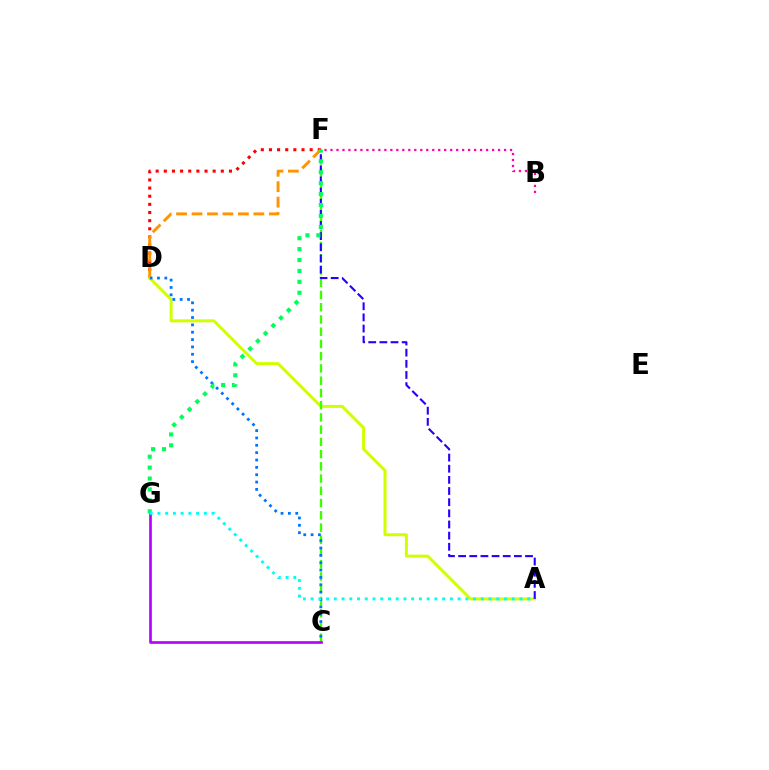{('D', 'F'): [{'color': '#ff0000', 'line_style': 'dotted', 'thickness': 2.21}, {'color': '#ff9400', 'line_style': 'dashed', 'thickness': 2.1}], ('A', 'D'): [{'color': '#d1ff00', 'line_style': 'solid', 'thickness': 2.16}], ('C', 'F'): [{'color': '#3dff00', 'line_style': 'dashed', 'thickness': 1.66}], ('C', 'D'): [{'color': '#0074ff', 'line_style': 'dotted', 'thickness': 2.0}], ('A', 'F'): [{'color': '#2500ff', 'line_style': 'dashed', 'thickness': 1.51}], ('C', 'G'): [{'color': '#b900ff', 'line_style': 'solid', 'thickness': 1.92}], ('F', 'G'): [{'color': '#00ff5c', 'line_style': 'dotted', 'thickness': 2.97}], ('B', 'F'): [{'color': '#ff00ac', 'line_style': 'dotted', 'thickness': 1.63}], ('A', 'G'): [{'color': '#00fff6', 'line_style': 'dotted', 'thickness': 2.1}]}